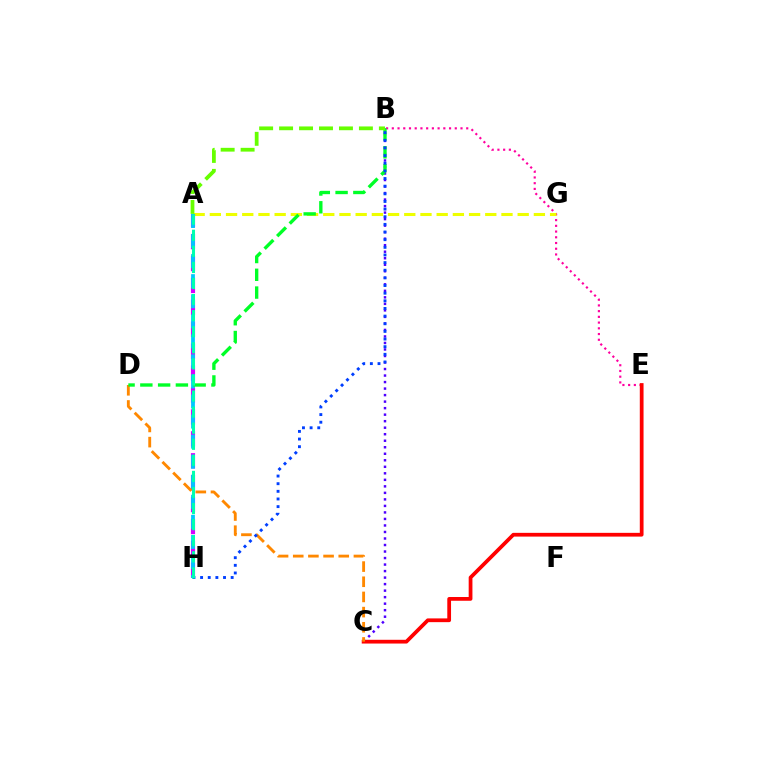{('B', 'C'): [{'color': '#4f00ff', 'line_style': 'dotted', 'thickness': 1.77}], ('B', 'E'): [{'color': '#ff00a0', 'line_style': 'dotted', 'thickness': 1.56}], ('C', 'E'): [{'color': '#ff0000', 'line_style': 'solid', 'thickness': 2.7}], ('A', 'G'): [{'color': '#eeff00', 'line_style': 'dashed', 'thickness': 2.2}], ('A', 'H'): [{'color': '#d600ff', 'line_style': 'dashed', 'thickness': 2.98}, {'color': '#00c7ff', 'line_style': 'dashed', 'thickness': 2.72}, {'color': '#00ffaf', 'line_style': 'dashed', 'thickness': 2.18}], ('C', 'D'): [{'color': '#ff8800', 'line_style': 'dashed', 'thickness': 2.06}], ('B', 'D'): [{'color': '#00ff27', 'line_style': 'dashed', 'thickness': 2.41}], ('B', 'H'): [{'color': '#003fff', 'line_style': 'dotted', 'thickness': 2.08}], ('A', 'B'): [{'color': '#66ff00', 'line_style': 'dashed', 'thickness': 2.71}]}